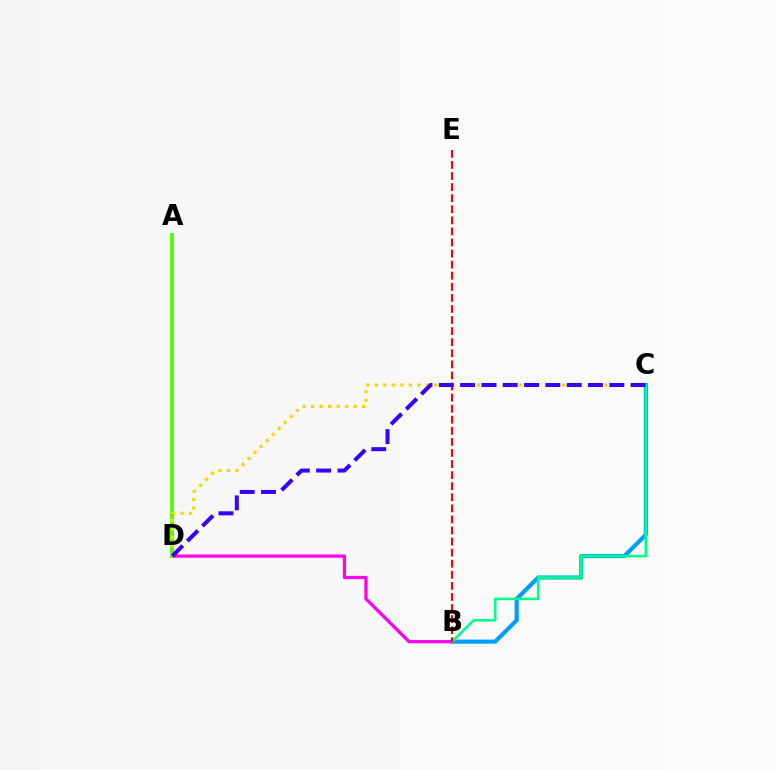{('B', 'C'): [{'color': '#009eff', 'line_style': 'solid', 'thickness': 2.97}, {'color': '#00ff86', 'line_style': 'solid', 'thickness': 1.84}], ('B', 'D'): [{'color': '#ff00ed', 'line_style': 'solid', 'thickness': 2.34}], ('A', 'D'): [{'color': '#4fff00', 'line_style': 'solid', 'thickness': 2.76}], ('C', 'D'): [{'color': '#ffd500', 'line_style': 'dotted', 'thickness': 2.31}, {'color': '#3700ff', 'line_style': 'dashed', 'thickness': 2.9}], ('B', 'E'): [{'color': '#ff0000', 'line_style': 'dashed', 'thickness': 1.5}]}